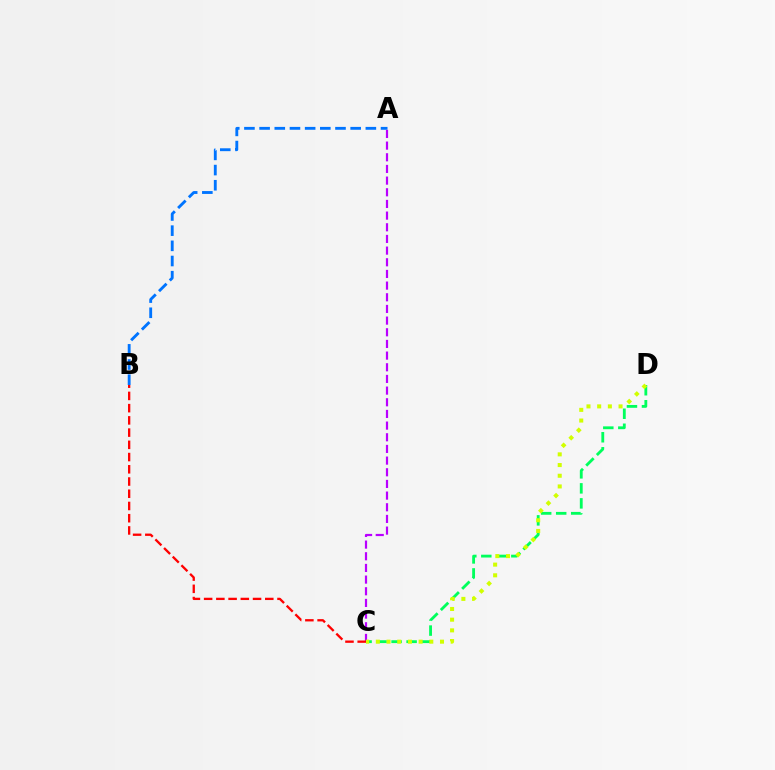{('A', 'B'): [{'color': '#0074ff', 'line_style': 'dashed', 'thickness': 2.06}], ('A', 'C'): [{'color': '#b900ff', 'line_style': 'dashed', 'thickness': 1.58}], ('C', 'D'): [{'color': '#00ff5c', 'line_style': 'dashed', 'thickness': 2.04}, {'color': '#d1ff00', 'line_style': 'dotted', 'thickness': 2.91}], ('B', 'C'): [{'color': '#ff0000', 'line_style': 'dashed', 'thickness': 1.66}]}